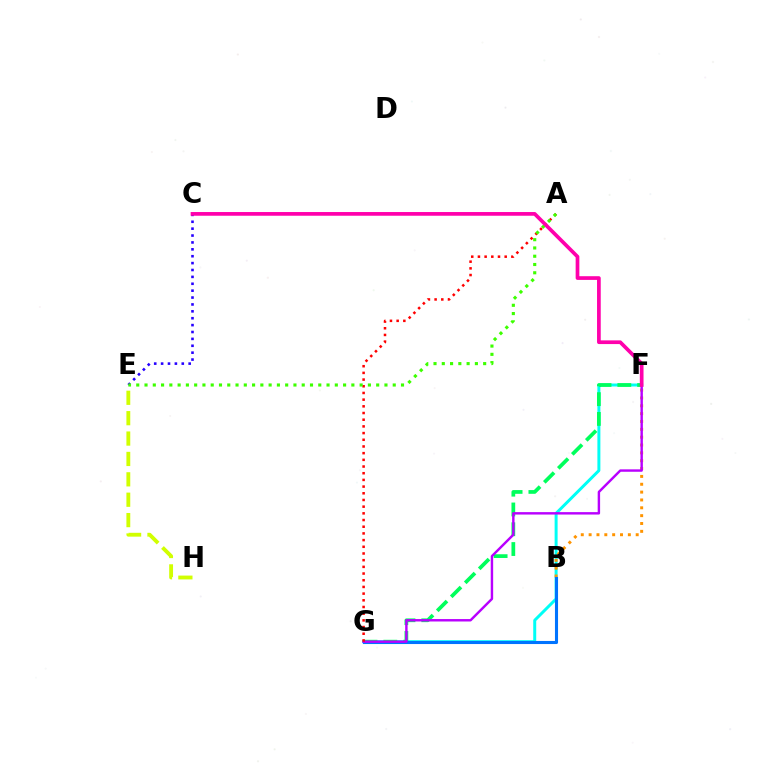{('F', 'G'): [{'color': '#00fff6', 'line_style': 'solid', 'thickness': 2.15}, {'color': '#00ff5c', 'line_style': 'dashed', 'thickness': 2.69}, {'color': '#b900ff', 'line_style': 'solid', 'thickness': 1.75}], ('B', 'F'): [{'color': '#ff9400', 'line_style': 'dotted', 'thickness': 2.13}], ('C', 'E'): [{'color': '#2500ff', 'line_style': 'dotted', 'thickness': 1.87}], ('B', 'G'): [{'color': '#0074ff', 'line_style': 'solid', 'thickness': 2.22}], ('E', 'H'): [{'color': '#d1ff00', 'line_style': 'dashed', 'thickness': 2.77}], ('A', 'G'): [{'color': '#ff0000', 'line_style': 'dotted', 'thickness': 1.82}], ('A', 'E'): [{'color': '#3dff00', 'line_style': 'dotted', 'thickness': 2.25}], ('C', 'F'): [{'color': '#ff00ac', 'line_style': 'solid', 'thickness': 2.67}]}